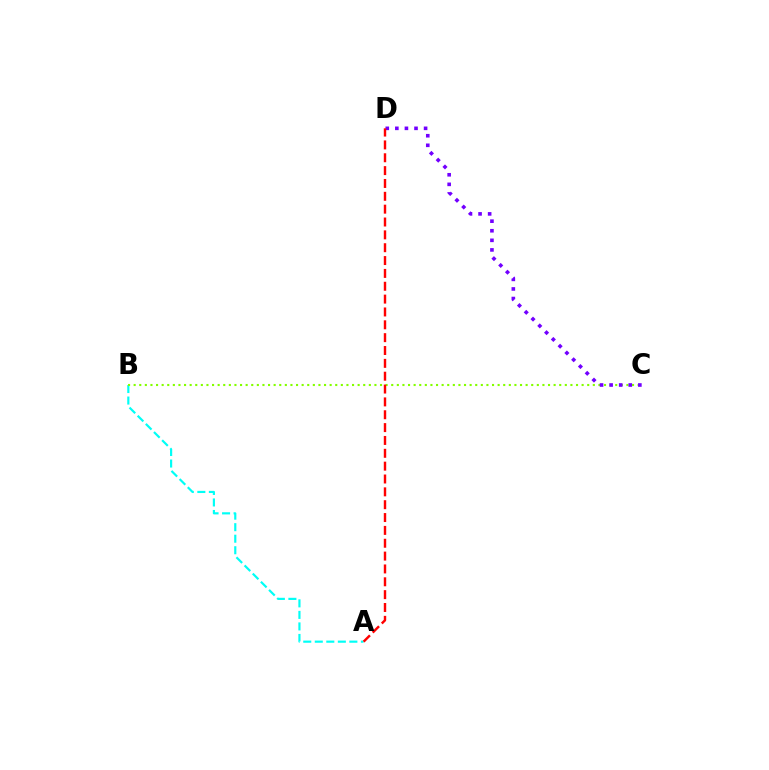{('A', 'B'): [{'color': '#00fff6', 'line_style': 'dashed', 'thickness': 1.57}], ('B', 'C'): [{'color': '#84ff00', 'line_style': 'dotted', 'thickness': 1.52}], ('C', 'D'): [{'color': '#7200ff', 'line_style': 'dotted', 'thickness': 2.6}], ('A', 'D'): [{'color': '#ff0000', 'line_style': 'dashed', 'thickness': 1.75}]}